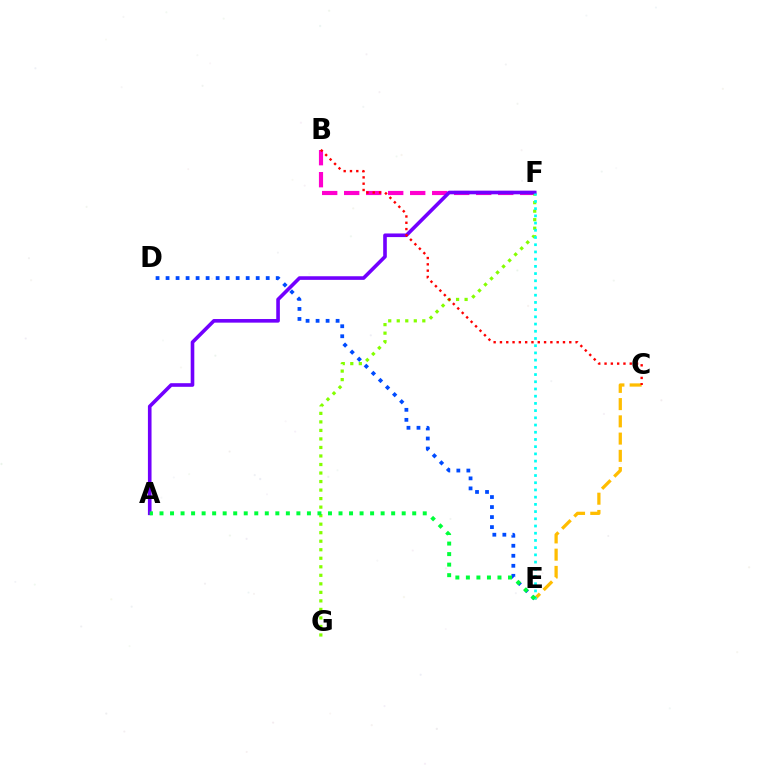{('B', 'F'): [{'color': '#ff00cf', 'line_style': 'dashed', 'thickness': 2.99}], ('F', 'G'): [{'color': '#84ff00', 'line_style': 'dotted', 'thickness': 2.32}], ('C', 'E'): [{'color': '#ffbd00', 'line_style': 'dashed', 'thickness': 2.34}], ('A', 'F'): [{'color': '#7200ff', 'line_style': 'solid', 'thickness': 2.6}], ('D', 'E'): [{'color': '#004bff', 'line_style': 'dotted', 'thickness': 2.72}], ('E', 'F'): [{'color': '#00fff6', 'line_style': 'dotted', 'thickness': 1.96}], ('B', 'C'): [{'color': '#ff0000', 'line_style': 'dotted', 'thickness': 1.71}], ('A', 'E'): [{'color': '#00ff39', 'line_style': 'dotted', 'thickness': 2.86}]}